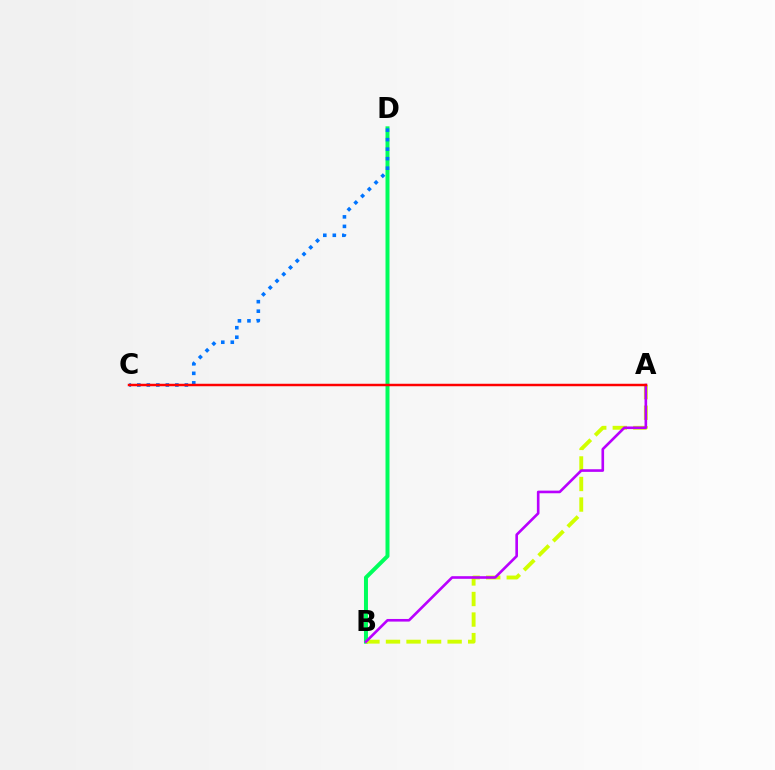{('B', 'D'): [{'color': '#00ff5c', 'line_style': 'solid', 'thickness': 2.87}], ('A', 'B'): [{'color': '#d1ff00', 'line_style': 'dashed', 'thickness': 2.79}, {'color': '#b900ff', 'line_style': 'solid', 'thickness': 1.89}], ('C', 'D'): [{'color': '#0074ff', 'line_style': 'dotted', 'thickness': 2.58}], ('A', 'C'): [{'color': '#ff0000', 'line_style': 'solid', 'thickness': 1.78}]}